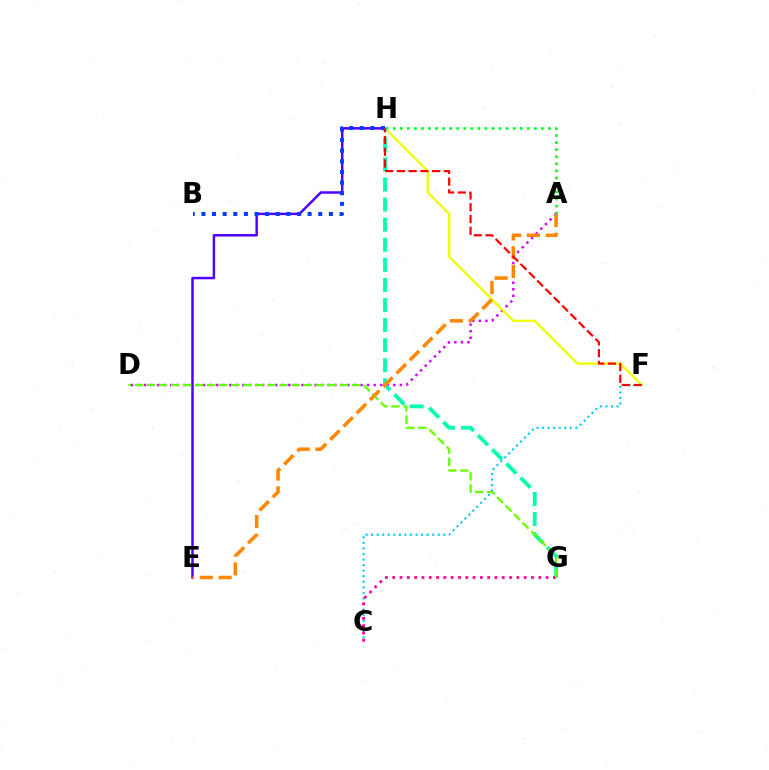{('A', 'H'): [{'color': '#00ff27', 'line_style': 'dotted', 'thickness': 1.92}], ('E', 'H'): [{'color': '#4f00ff', 'line_style': 'solid', 'thickness': 1.79}], ('A', 'D'): [{'color': '#d600ff', 'line_style': 'dotted', 'thickness': 1.78}], ('F', 'H'): [{'color': '#eeff00', 'line_style': 'solid', 'thickness': 1.64}, {'color': '#ff0000', 'line_style': 'dashed', 'thickness': 1.6}], ('G', 'H'): [{'color': '#00ffaf', 'line_style': 'dashed', 'thickness': 2.73}], ('C', 'F'): [{'color': '#00c7ff', 'line_style': 'dotted', 'thickness': 1.51}], ('B', 'H'): [{'color': '#003fff', 'line_style': 'dotted', 'thickness': 2.89}], ('C', 'G'): [{'color': '#ff00a0', 'line_style': 'dotted', 'thickness': 1.98}], ('D', 'G'): [{'color': '#66ff00', 'line_style': 'dashed', 'thickness': 1.64}], ('A', 'E'): [{'color': '#ff8800', 'line_style': 'dashed', 'thickness': 2.55}]}